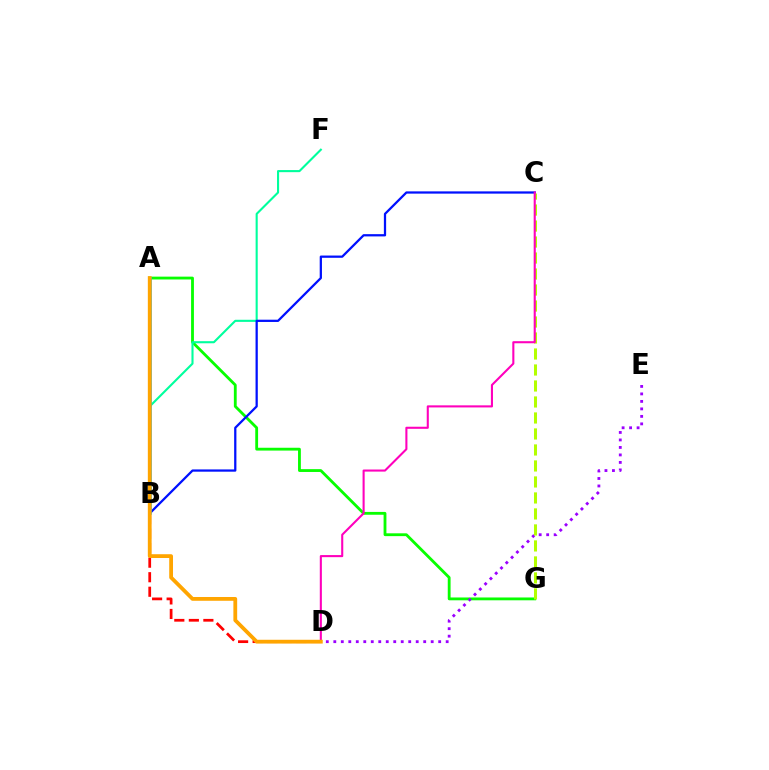{('A', 'G'): [{'color': '#08ff00', 'line_style': 'solid', 'thickness': 2.04}], ('B', 'F'): [{'color': '#00ff9d', 'line_style': 'solid', 'thickness': 1.52}], ('B', 'C'): [{'color': '#0010ff', 'line_style': 'solid', 'thickness': 1.63}], ('A', 'D'): [{'color': '#ff0000', 'line_style': 'dashed', 'thickness': 1.97}, {'color': '#ffa500', 'line_style': 'solid', 'thickness': 2.73}], ('A', 'B'): [{'color': '#00b5ff', 'line_style': 'solid', 'thickness': 1.84}], ('D', 'E'): [{'color': '#9b00ff', 'line_style': 'dotted', 'thickness': 2.04}], ('C', 'G'): [{'color': '#b3ff00', 'line_style': 'dashed', 'thickness': 2.17}], ('C', 'D'): [{'color': '#ff00bd', 'line_style': 'solid', 'thickness': 1.5}]}